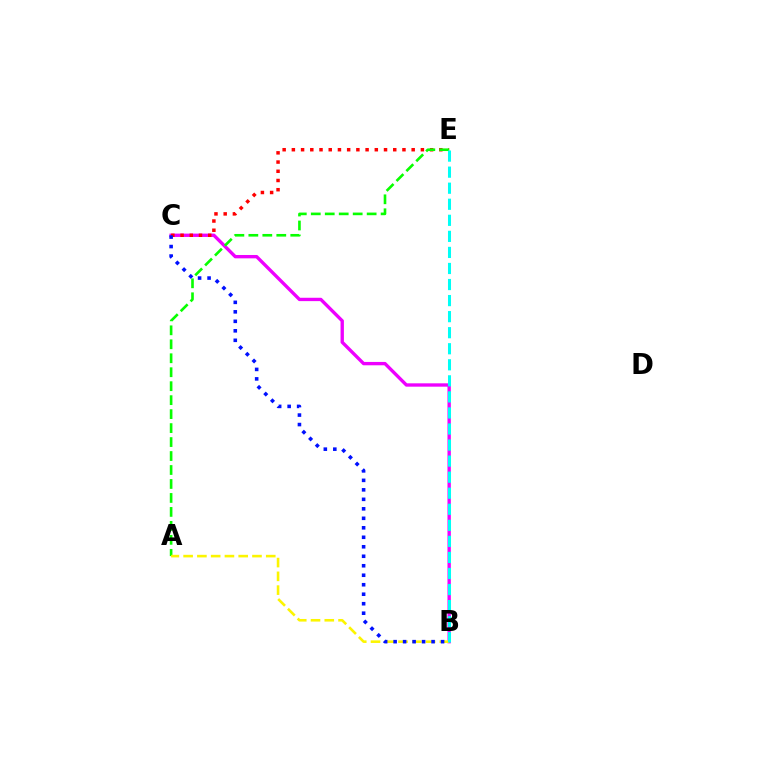{('B', 'C'): [{'color': '#ee00ff', 'line_style': 'solid', 'thickness': 2.41}, {'color': '#0010ff', 'line_style': 'dotted', 'thickness': 2.58}], ('C', 'E'): [{'color': '#ff0000', 'line_style': 'dotted', 'thickness': 2.5}], ('A', 'E'): [{'color': '#08ff00', 'line_style': 'dashed', 'thickness': 1.9}], ('A', 'B'): [{'color': '#fcf500', 'line_style': 'dashed', 'thickness': 1.87}], ('B', 'E'): [{'color': '#00fff6', 'line_style': 'dashed', 'thickness': 2.18}]}